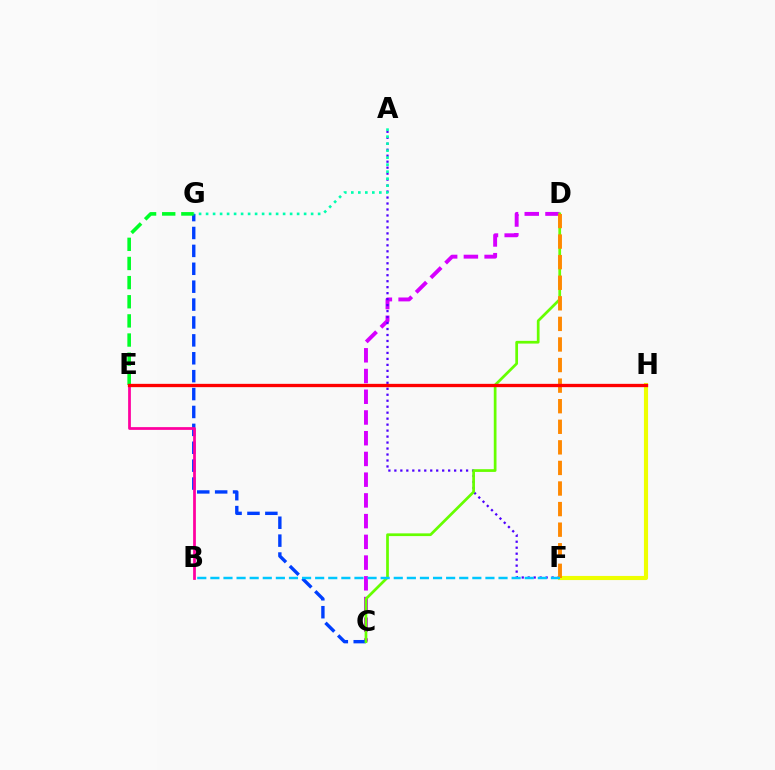{('F', 'H'): [{'color': '#eeff00', 'line_style': 'solid', 'thickness': 2.97}], ('C', 'D'): [{'color': '#d600ff', 'line_style': 'dashed', 'thickness': 2.82}, {'color': '#66ff00', 'line_style': 'solid', 'thickness': 1.96}], ('A', 'F'): [{'color': '#4f00ff', 'line_style': 'dotted', 'thickness': 1.62}], ('C', 'G'): [{'color': '#003fff', 'line_style': 'dashed', 'thickness': 2.43}], ('A', 'G'): [{'color': '#00ffaf', 'line_style': 'dotted', 'thickness': 1.9}], ('D', 'F'): [{'color': '#ff8800', 'line_style': 'dashed', 'thickness': 2.8}], ('E', 'G'): [{'color': '#00ff27', 'line_style': 'dashed', 'thickness': 2.6}], ('B', 'E'): [{'color': '#ff00a0', 'line_style': 'solid', 'thickness': 1.98}], ('E', 'H'): [{'color': '#ff0000', 'line_style': 'solid', 'thickness': 2.38}], ('B', 'F'): [{'color': '#00c7ff', 'line_style': 'dashed', 'thickness': 1.78}]}